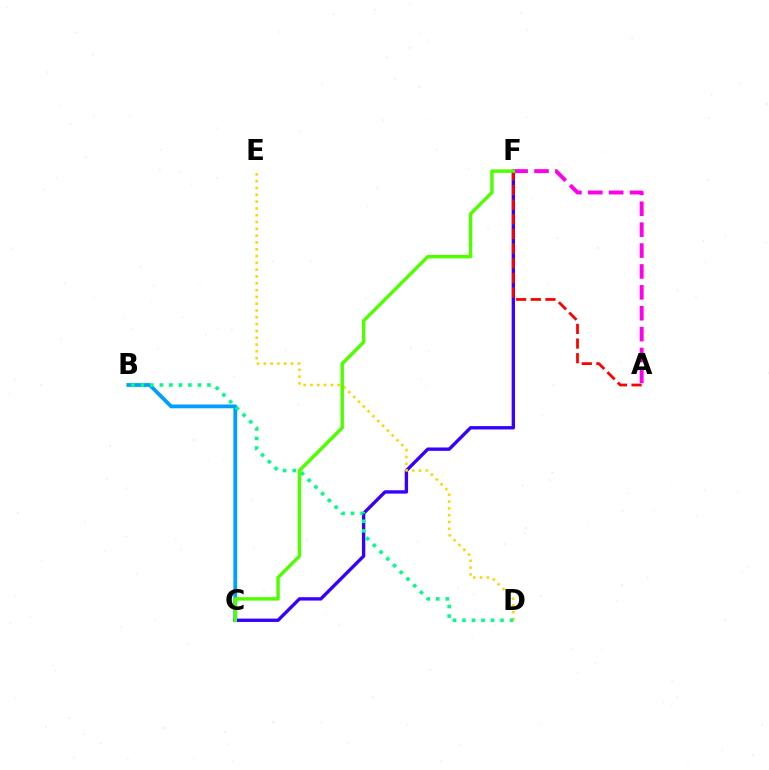{('B', 'C'): [{'color': '#009eff', 'line_style': 'solid', 'thickness': 2.72}], ('C', 'F'): [{'color': '#3700ff', 'line_style': 'solid', 'thickness': 2.42}, {'color': '#4fff00', 'line_style': 'solid', 'thickness': 2.47}], ('D', 'E'): [{'color': '#ffd500', 'line_style': 'dotted', 'thickness': 1.85}], ('A', 'F'): [{'color': '#ff00ed', 'line_style': 'dashed', 'thickness': 2.84}, {'color': '#ff0000', 'line_style': 'dashed', 'thickness': 1.99}], ('B', 'D'): [{'color': '#00ff86', 'line_style': 'dotted', 'thickness': 2.58}]}